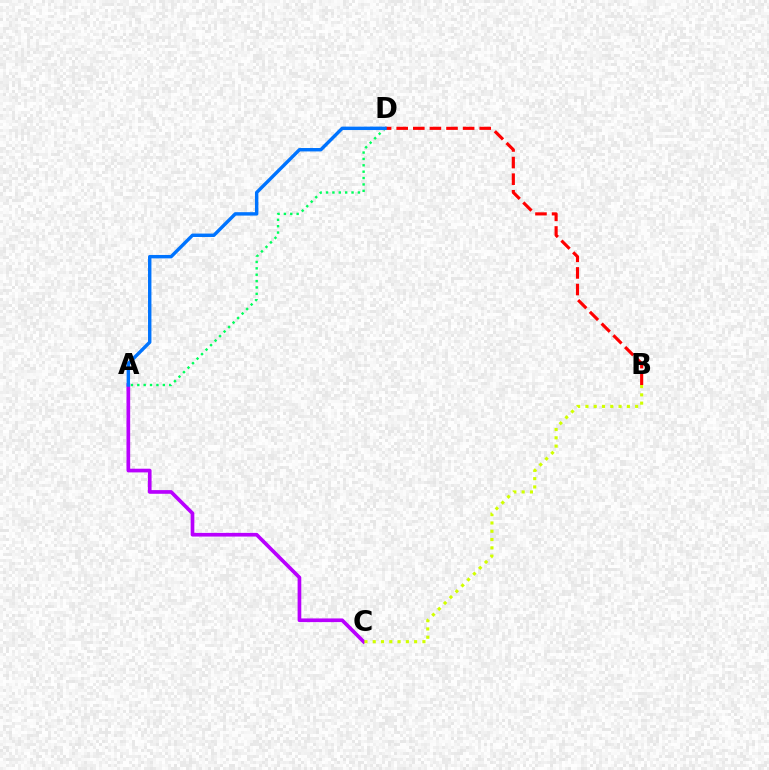{('A', 'D'): [{'color': '#00ff5c', 'line_style': 'dotted', 'thickness': 1.73}, {'color': '#0074ff', 'line_style': 'solid', 'thickness': 2.46}], ('B', 'D'): [{'color': '#ff0000', 'line_style': 'dashed', 'thickness': 2.26}], ('A', 'C'): [{'color': '#b900ff', 'line_style': 'solid', 'thickness': 2.65}], ('B', 'C'): [{'color': '#d1ff00', 'line_style': 'dotted', 'thickness': 2.25}]}